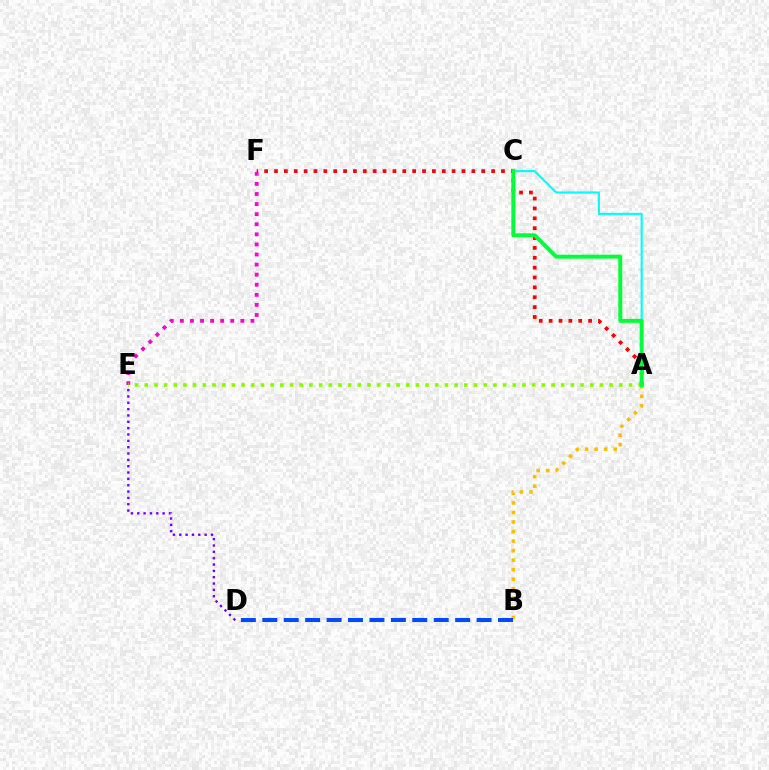{('A', 'F'): [{'color': '#ff0000', 'line_style': 'dotted', 'thickness': 2.68}], ('E', 'F'): [{'color': '#ff00cf', 'line_style': 'dotted', 'thickness': 2.74}], ('A', 'E'): [{'color': '#84ff00', 'line_style': 'dotted', 'thickness': 2.63}], ('A', 'C'): [{'color': '#00fff6', 'line_style': 'solid', 'thickness': 1.55}, {'color': '#00ff39', 'line_style': 'solid', 'thickness': 2.85}], ('A', 'B'): [{'color': '#ffbd00', 'line_style': 'dotted', 'thickness': 2.59}], ('B', 'D'): [{'color': '#004bff', 'line_style': 'dashed', 'thickness': 2.91}], ('D', 'E'): [{'color': '#7200ff', 'line_style': 'dotted', 'thickness': 1.72}]}